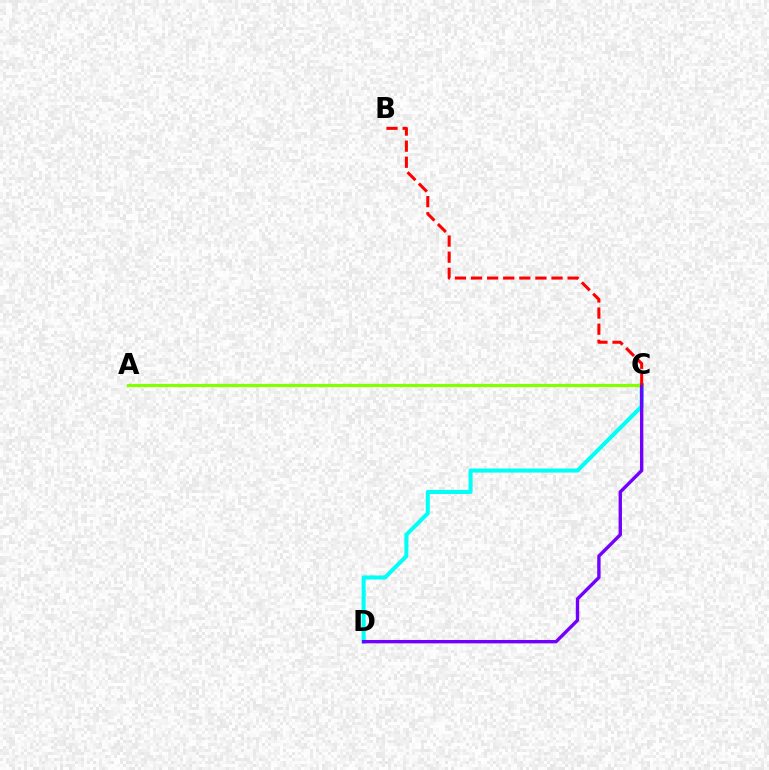{('C', 'D'): [{'color': '#00fff6', 'line_style': 'solid', 'thickness': 2.91}, {'color': '#7200ff', 'line_style': 'solid', 'thickness': 2.42}], ('A', 'C'): [{'color': '#84ff00', 'line_style': 'solid', 'thickness': 2.3}], ('B', 'C'): [{'color': '#ff0000', 'line_style': 'dashed', 'thickness': 2.19}]}